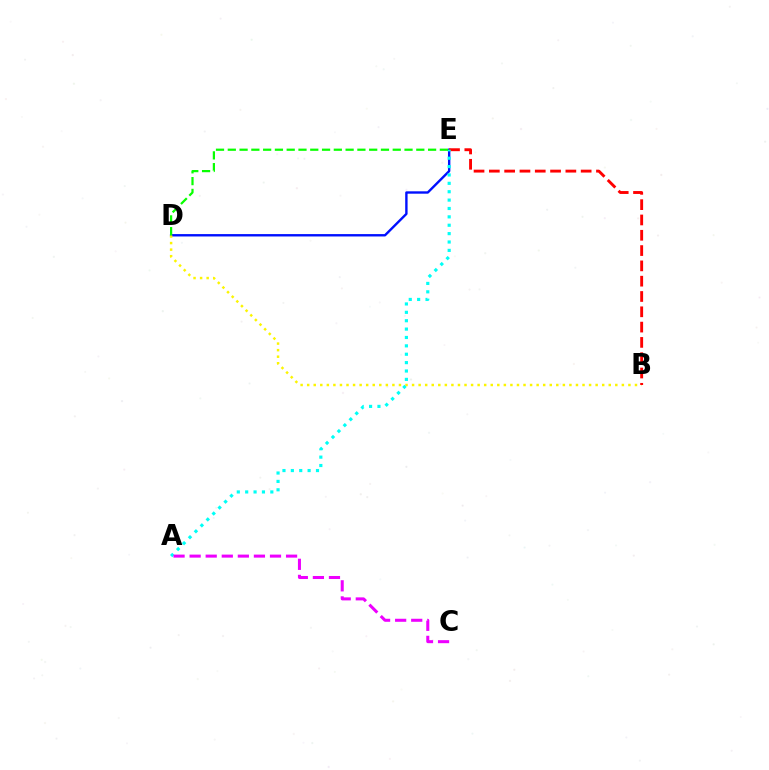{('D', 'E'): [{'color': '#0010ff', 'line_style': 'solid', 'thickness': 1.72}, {'color': '#08ff00', 'line_style': 'dashed', 'thickness': 1.6}], ('B', 'D'): [{'color': '#fcf500', 'line_style': 'dotted', 'thickness': 1.78}], ('B', 'E'): [{'color': '#ff0000', 'line_style': 'dashed', 'thickness': 2.08}], ('A', 'E'): [{'color': '#00fff6', 'line_style': 'dotted', 'thickness': 2.28}], ('A', 'C'): [{'color': '#ee00ff', 'line_style': 'dashed', 'thickness': 2.18}]}